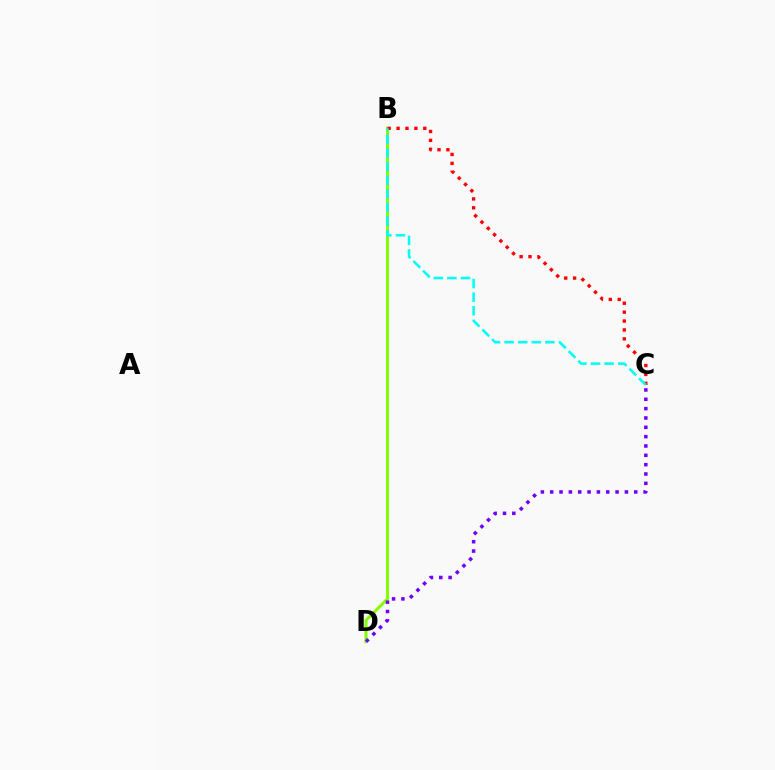{('B', 'D'): [{'color': '#84ff00', 'line_style': 'solid', 'thickness': 2.18}], ('B', 'C'): [{'color': '#ff0000', 'line_style': 'dotted', 'thickness': 2.42}, {'color': '#00fff6', 'line_style': 'dashed', 'thickness': 1.85}], ('C', 'D'): [{'color': '#7200ff', 'line_style': 'dotted', 'thickness': 2.54}]}